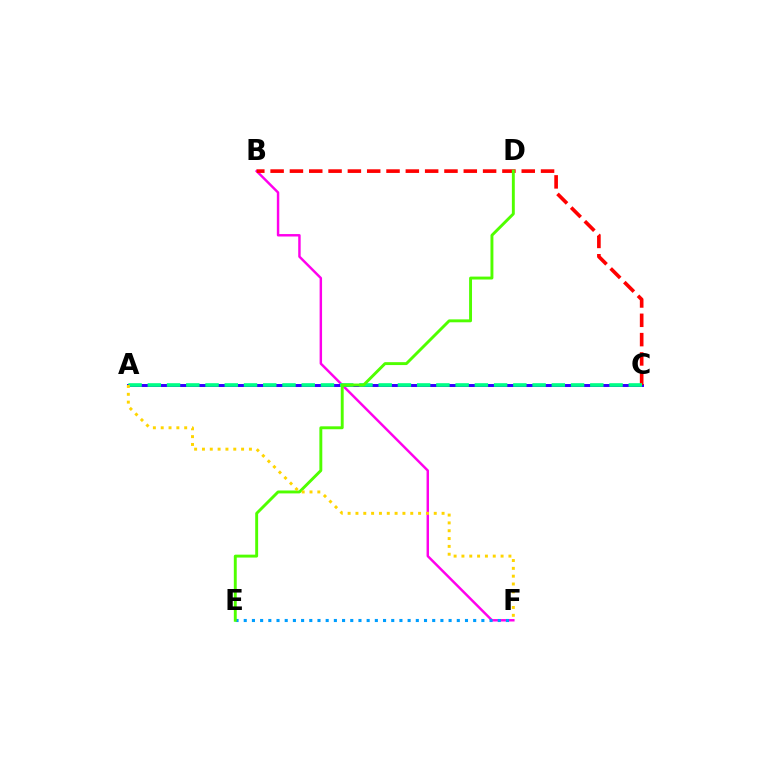{('B', 'F'): [{'color': '#ff00ed', 'line_style': 'solid', 'thickness': 1.76}], ('E', 'F'): [{'color': '#009eff', 'line_style': 'dotted', 'thickness': 2.23}], ('A', 'C'): [{'color': '#3700ff', 'line_style': 'solid', 'thickness': 2.13}, {'color': '#00ff86', 'line_style': 'dashed', 'thickness': 2.61}], ('B', 'C'): [{'color': '#ff0000', 'line_style': 'dashed', 'thickness': 2.62}], ('D', 'E'): [{'color': '#4fff00', 'line_style': 'solid', 'thickness': 2.1}], ('A', 'F'): [{'color': '#ffd500', 'line_style': 'dotted', 'thickness': 2.13}]}